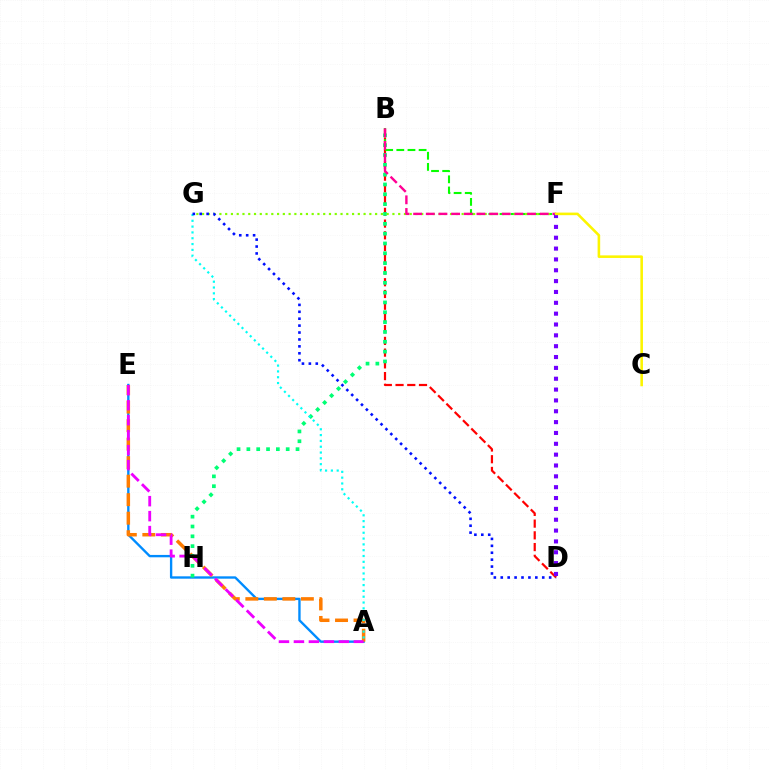{('A', 'E'): [{'color': '#008cff', 'line_style': 'solid', 'thickness': 1.7}, {'color': '#ff7c00', 'line_style': 'dashed', 'thickness': 2.51}, {'color': '#ee00ff', 'line_style': 'dashed', 'thickness': 2.03}], ('B', 'D'): [{'color': '#ff0000', 'line_style': 'dashed', 'thickness': 1.59}], ('B', 'H'): [{'color': '#00ff74', 'line_style': 'dotted', 'thickness': 2.67}], ('B', 'F'): [{'color': '#08ff00', 'line_style': 'dashed', 'thickness': 1.51}, {'color': '#ff0094', 'line_style': 'dashed', 'thickness': 1.72}], ('A', 'G'): [{'color': '#00fff6', 'line_style': 'dotted', 'thickness': 1.58}], ('F', 'G'): [{'color': '#84ff00', 'line_style': 'dotted', 'thickness': 1.57}], ('D', 'F'): [{'color': '#7200ff', 'line_style': 'dotted', 'thickness': 2.95}], ('C', 'F'): [{'color': '#fcf500', 'line_style': 'solid', 'thickness': 1.86}], ('D', 'G'): [{'color': '#0010ff', 'line_style': 'dotted', 'thickness': 1.88}]}